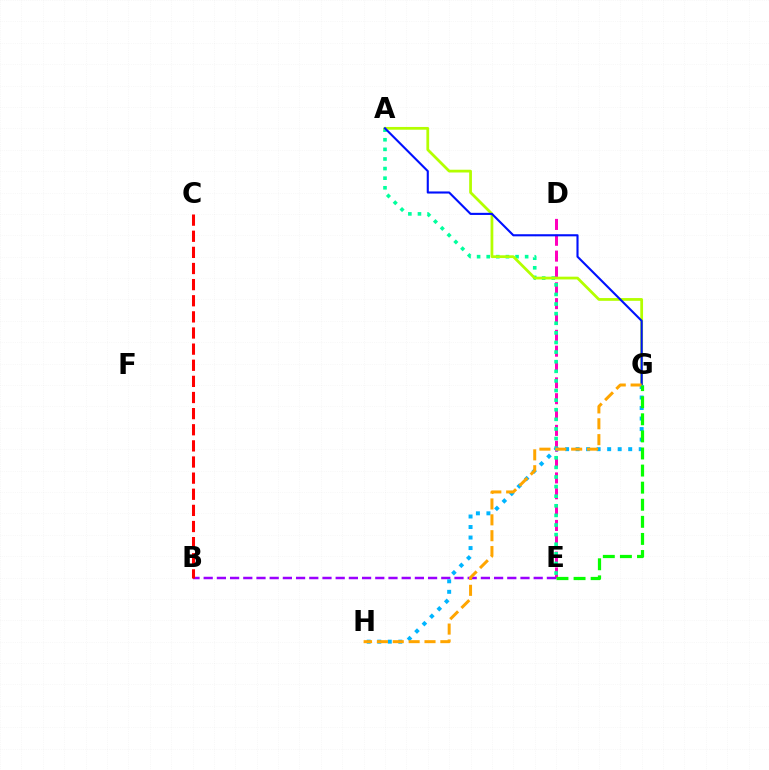{('D', 'E'): [{'color': '#ff00bd', 'line_style': 'dashed', 'thickness': 2.15}], ('A', 'E'): [{'color': '#00ff9d', 'line_style': 'dotted', 'thickness': 2.61}], ('A', 'G'): [{'color': '#b3ff00', 'line_style': 'solid', 'thickness': 1.99}, {'color': '#0010ff', 'line_style': 'solid', 'thickness': 1.52}], ('B', 'E'): [{'color': '#9b00ff', 'line_style': 'dashed', 'thickness': 1.79}], ('G', 'H'): [{'color': '#00b5ff', 'line_style': 'dotted', 'thickness': 2.86}, {'color': '#ffa500', 'line_style': 'dashed', 'thickness': 2.16}], ('B', 'C'): [{'color': '#ff0000', 'line_style': 'dashed', 'thickness': 2.19}], ('E', 'G'): [{'color': '#08ff00', 'line_style': 'dashed', 'thickness': 2.32}]}